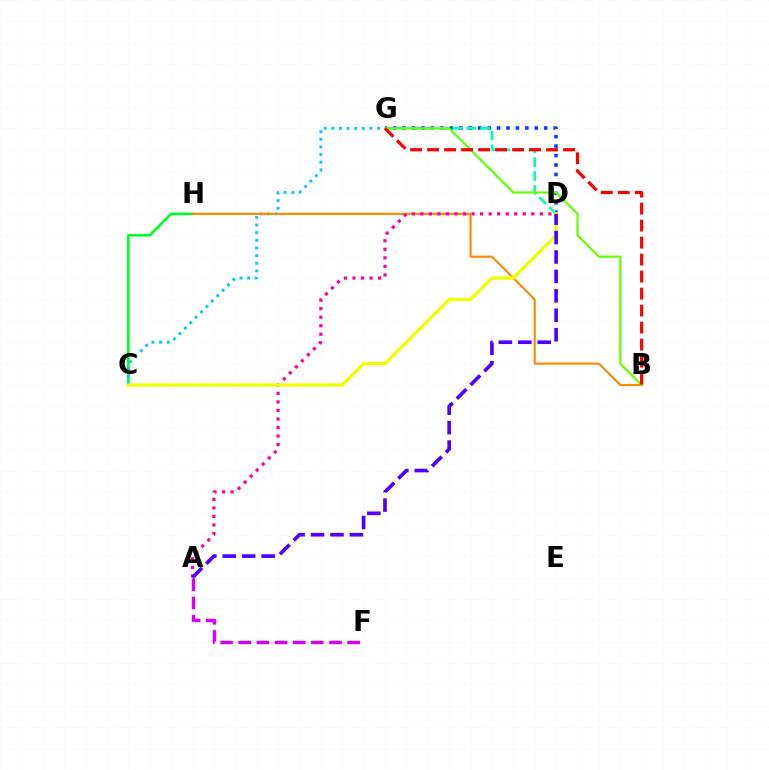{('C', 'H'): [{'color': '#00ff27', 'line_style': 'solid', 'thickness': 1.93}], ('C', 'G'): [{'color': '#00c7ff', 'line_style': 'dotted', 'thickness': 2.07}], ('D', 'G'): [{'color': '#003fff', 'line_style': 'dotted', 'thickness': 2.57}, {'color': '#00ffaf', 'line_style': 'dashed', 'thickness': 1.89}], ('B', 'H'): [{'color': '#ff8800', 'line_style': 'solid', 'thickness': 1.55}], ('A', 'F'): [{'color': '#d600ff', 'line_style': 'dashed', 'thickness': 2.47}], ('B', 'G'): [{'color': '#66ff00', 'line_style': 'solid', 'thickness': 1.6}, {'color': '#ff0000', 'line_style': 'dashed', 'thickness': 2.31}], ('A', 'D'): [{'color': '#ff00a0', 'line_style': 'dotted', 'thickness': 2.32}, {'color': '#4f00ff', 'line_style': 'dashed', 'thickness': 2.64}], ('C', 'D'): [{'color': '#eeff00', 'line_style': 'solid', 'thickness': 2.38}]}